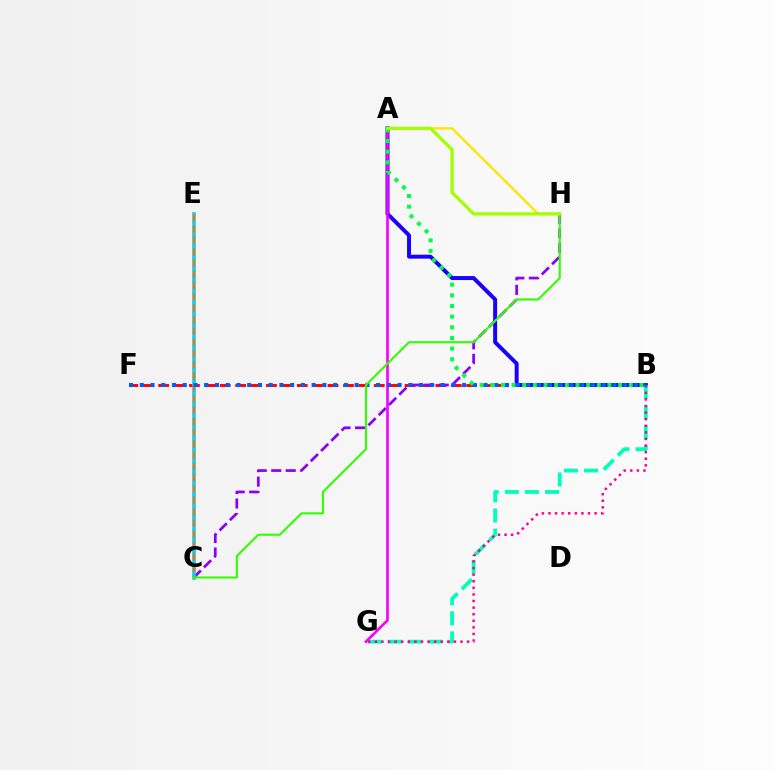{('B', 'F'): [{'color': '#ff0000', 'line_style': 'dashed', 'thickness': 2.09}, {'color': '#005dff', 'line_style': 'dotted', 'thickness': 2.92}], ('A', 'B'): [{'color': '#1900ff', 'line_style': 'solid', 'thickness': 2.85}, {'color': '#00ff45', 'line_style': 'dotted', 'thickness': 2.9}], ('A', 'H'): [{'color': '#ffe600', 'line_style': 'solid', 'thickness': 1.71}, {'color': '#a2ff00', 'line_style': 'solid', 'thickness': 2.35}], ('C', 'H'): [{'color': '#8a00ff', 'line_style': 'dashed', 'thickness': 1.97}, {'color': '#31ff00', 'line_style': 'solid', 'thickness': 1.52}], ('B', 'G'): [{'color': '#00ffbb', 'line_style': 'dashed', 'thickness': 2.73}, {'color': '#ff0088', 'line_style': 'dotted', 'thickness': 1.79}], ('C', 'E'): [{'color': '#00d3ff', 'line_style': 'solid', 'thickness': 2.62}, {'color': '#ff7000', 'line_style': 'dashed', 'thickness': 1.53}], ('A', 'G'): [{'color': '#fa00f9', 'line_style': 'solid', 'thickness': 1.92}]}